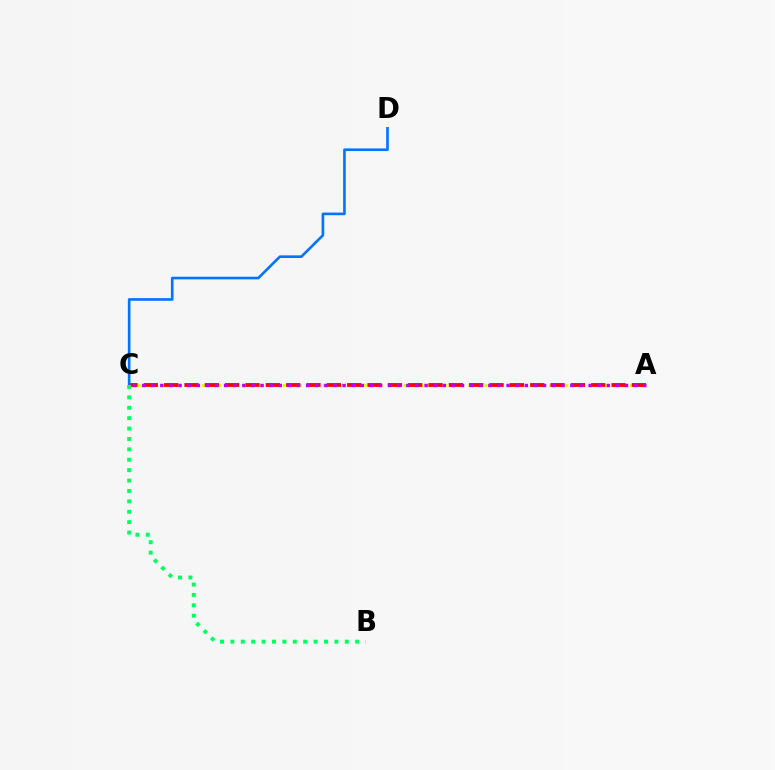{('A', 'C'): [{'color': '#d1ff00', 'line_style': 'dotted', 'thickness': 2.19}, {'color': '#ff0000', 'line_style': 'dashed', 'thickness': 2.76}, {'color': '#b900ff', 'line_style': 'dotted', 'thickness': 2.48}], ('C', 'D'): [{'color': '#0074ff', 'line_style': 'solid', 'thickness': 1.9}], ('B', 'C'): [{'color': '#00ff5c', 'line_style': 'dotted', 'thickness': 2.83}]}